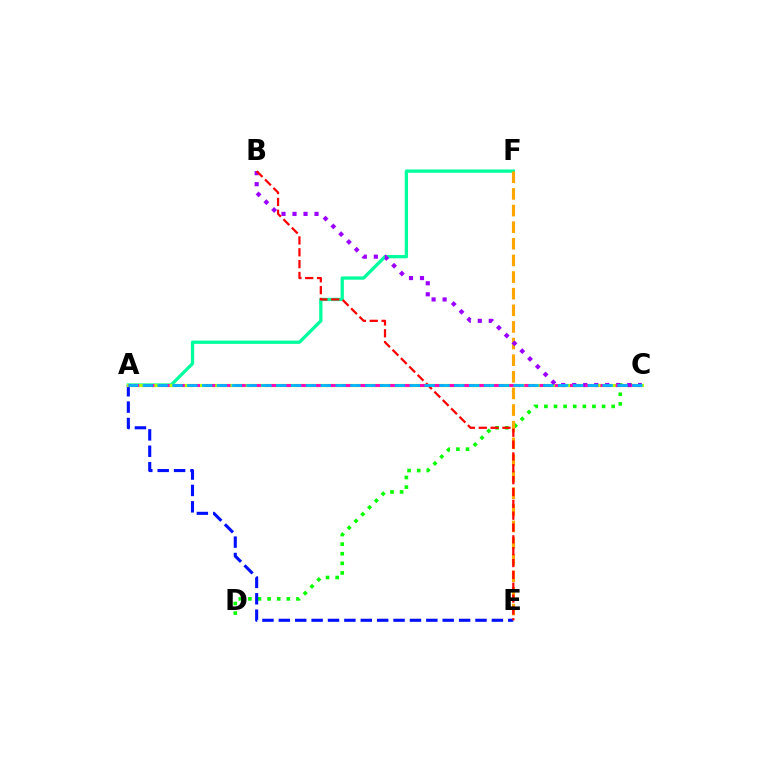{('A', 'F'): [{'color': '#00ff9d', 'line_style': 'solid', 'thickness': 2.37}], ('C', 'D'): [{'color': '#08ff00', 'line_style': 'dotted', 'thickness': 2.61}], ('A', 'E'): [{'color': '#0010ff', 'line_style': 'dashed', 'thickness': 2.23}], ('A', 'C'): [{'color': '#b3ff00', 'line_style': 'solid', 'thickness': 2.32}, {'color': '#ff00bd', 'line_style': 'dashed', 'thickness': 2.07}, {'color': '#00b5ff', 'line_style': 'dashed', 'thickness': 2.02}], ('E', 'F'): [{'color': '#ffa500', 'line_style': 'dashed', 'thickness': 2.26}], ('B', 'C'): [{'color': '#9b00ff', 'line_style': 'dotted', 'thickness': 2.99}], ('B', 'E'): [{'color': '#ff0000', 'line_style': 'dashed', 'thickness': 1.61}]}